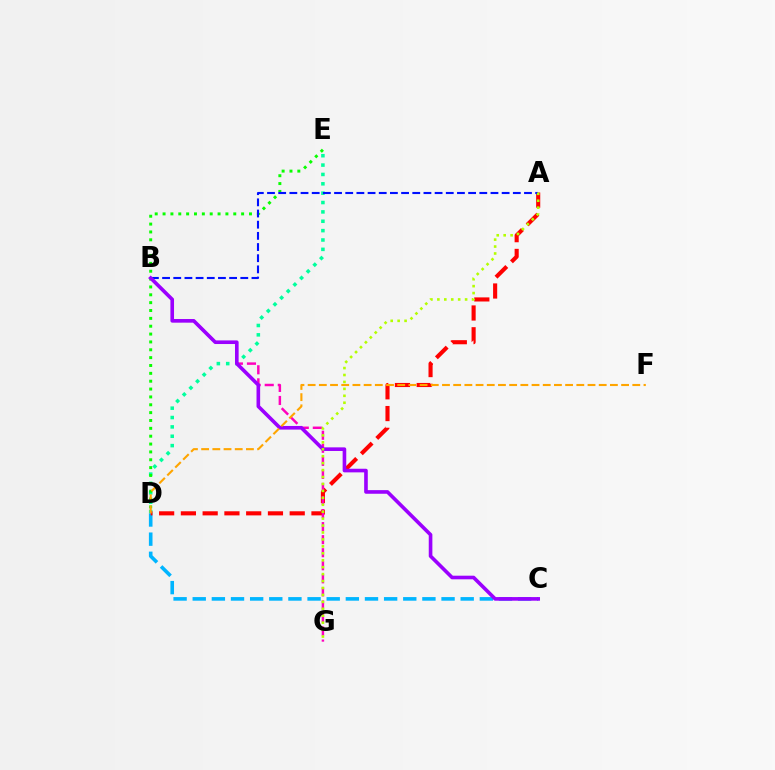{('D', 'E'): [{'color': '#00ff9d', 'line_style': 'dotted', 'thickness': 2.54}, {'color': '#08ff00', 'line_style': 'dotted', 'thickness': 2.13}], ('C', 'D'): [{'color': '#00b5ff', 'line_style': 'dashed', 'thickness': 2.6}], ('A', 'D'): [{'color': '#ff0000', 'line_style': 'dashed', 'thickness': 2.96}], ('A', 'B'): [{'color': '#0010ff', 'line_style': 'dashed', 'thickness': 1.52}], ('B', 'G'): [{'color': '#ff00bd', 'line_style': 'dashed', 'thickness': 1.77}], ('B', 'C'): [{'color': '#9b00ff', 'line_style': 'solid', 'thickness': 2.61}], ('D', 'F'): [{'color': '#ffa500', 'line_style': 'dashed', 'thickness': 1.52}], ('A', 'G'): [{'color': '#b3ff00', 'line_style': 'dotted', 'thickness': 1.88}]}